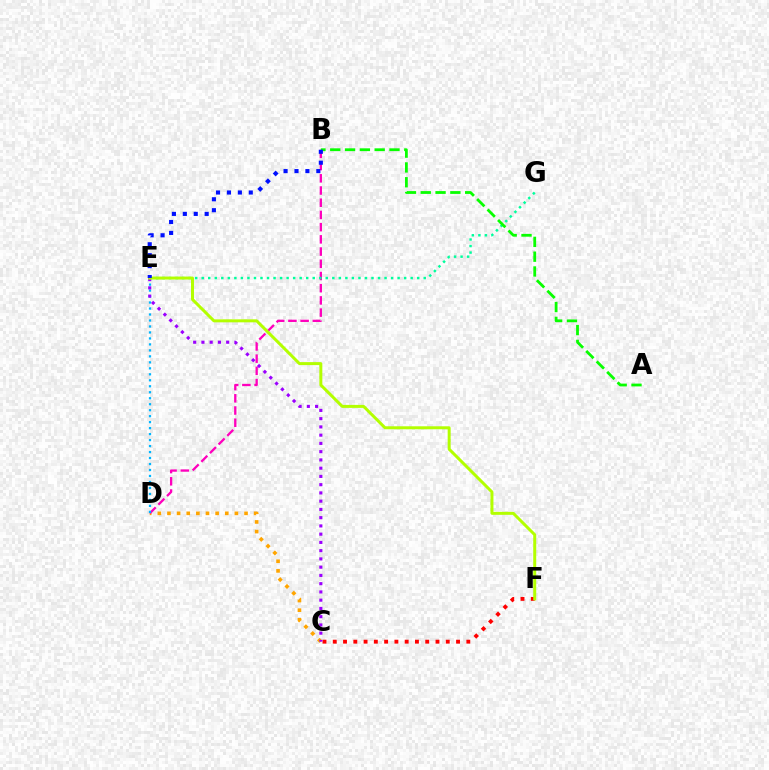{('C', 'D'): [{'color': '#ffa500', 'line_style': 'dotted', 'thickness': 2.62}], ('B', 'D'): [{'color': '#ff00bd', 'line_style': 'dashed', 'thickness': 1.66}], ('C', 'F'): [{'color': '#ff0000', 'line_style': 'dotted', 'thickness': 2.79}], ('E', 'G'): [{'color': '#00ff9d', 'line_style': 'dotted', 'thickness': 1.77}], ('D', 'E'): [{'color': '#00b5ff', 'line_style': 'dotted', 'thickness': 1.63}], ('C', 'E'): [{'color': '#9b00ff', 'line_style': 'dotted', 'thickness': 2.24}], ('E', 'F'): [{'color': '#b3ff00', 'line_style': 'solid', 'thickness': 2.15}], ('A', 'B'): [{'color': '#08ff00', 'line_style': 'dashed', 'thickness': 2.01}], ('B', 'E'): [{'color': '#0010ff', 'line_style': 'dotted', 'thickness': 2.97}]}